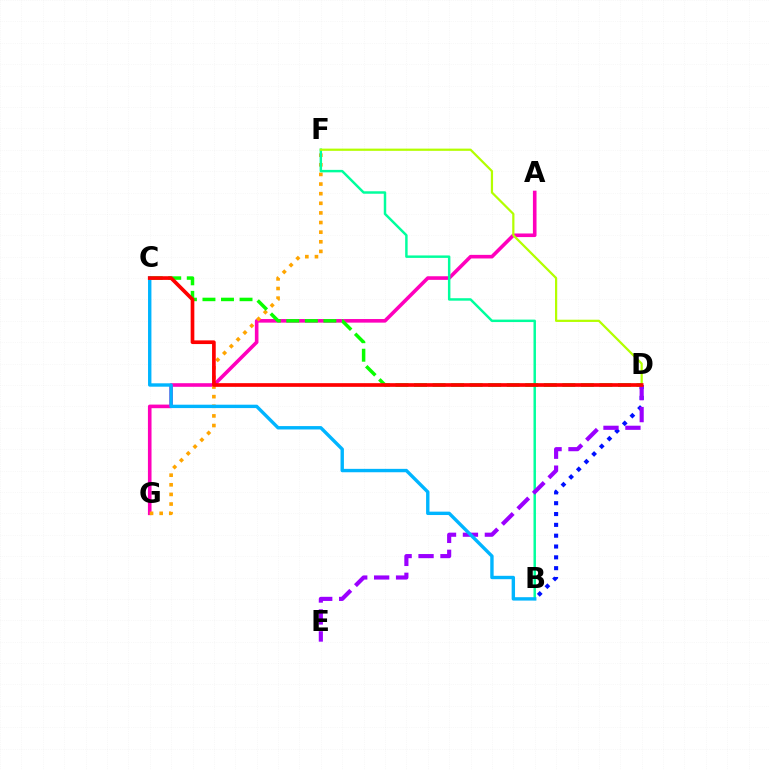{('A', 'G'): [{'color': '#ff00bd', 'line_style': 'solid', 'thickness': 2.59}], ('F', 'G'): [{'color': '#ffa500', 'line_style': 'dotted', 'thickness': 2.61}], ('B', 'F'): [{'color': '#00ff9d', 'line_style': 'solid', 'thickness': 1.77}], ('B', 'D'): [{'color': '#0010ff', 'line_style': 'dotted', 'thickness': 2.94}], ('D', 'F'): [{'color': '#b3ff00', 'line_style': 'solid', 'thickness': 1.6}], ('D', 'E'): [{'color': '#9b00ff', 'line_style': 'dashed', 'thickness': 2.98}], ('C', 'D'): [{'color': '#08ff00', 'line_style': 'dashed', 'thickness': 2.52}, {'color': '#ff0000', 'line_style': 'solid', 'thickness': 2.65}], ('B', 'C'): [{'color': '#00b5ff', 'line_style': 'solid', 'thickness': 2.44}]}